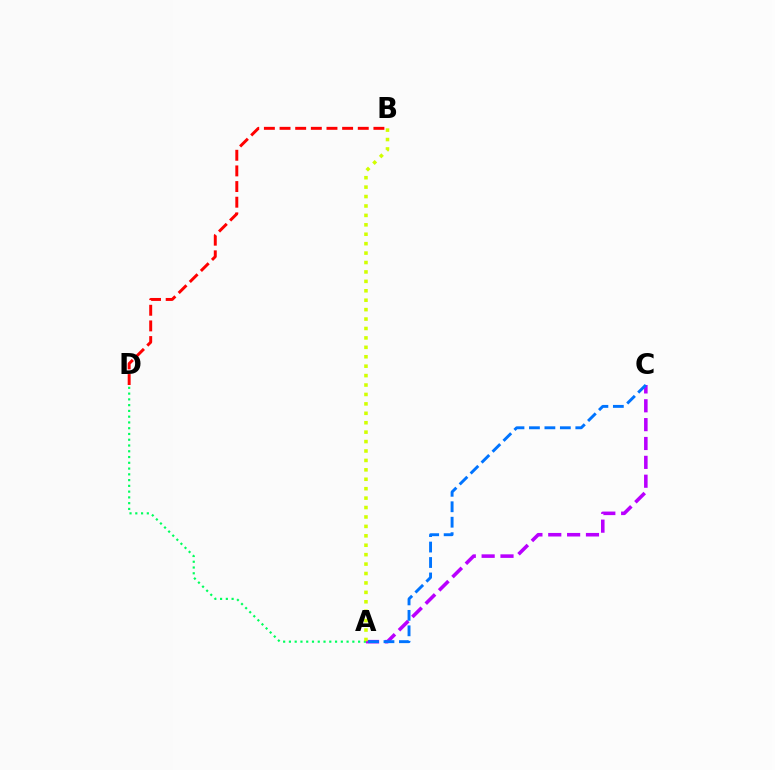{('B', 'D'): [{'color': '#ff0000', 'line_style': 'dashed', 'thickness': 2.13}], ('A', 'C'): [{'color': '#b900ff', 'line_style': 'dashed', 'thickness': 2.56}, {'color': '#0074ff', 'line_style': 'dashed', 'thickness': 2.1}], ('A', 'D'): [{'color': '#00ff5c', 'line_style': 'dotted', 'thickness': 1.57}], ('A', 'B'): [{'color': '#d1ff00', 'line_style': 'dotted', 'thickness': 2.56}]}